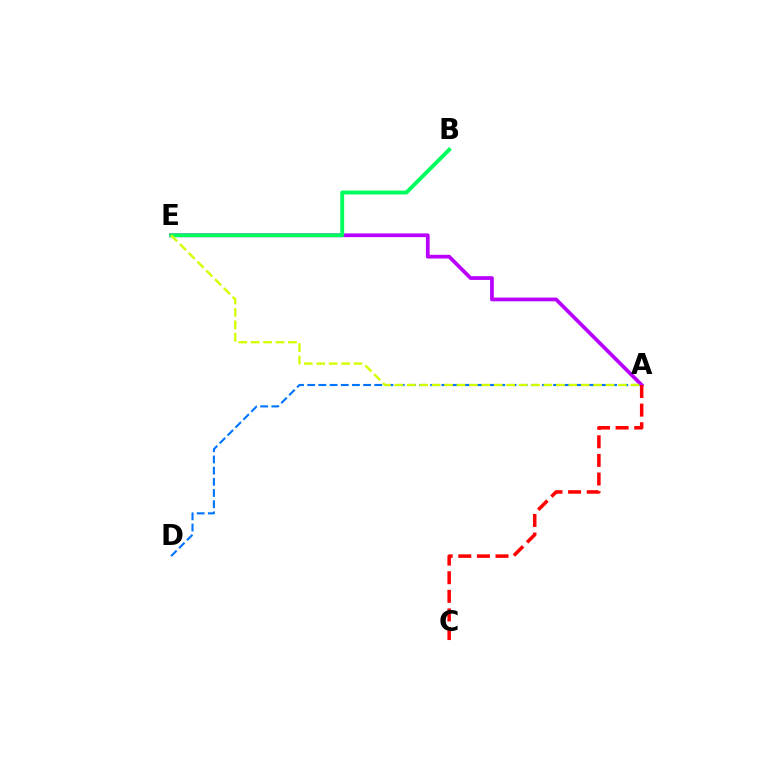{('A', 'E'): [{'color': '#b900ff', 'line_style': 'solid', 'thickness': 2.69}, {'color': '#d1ff00', 'line_style': 'dashed', 'thickness': 1.69}], ('A', 'D'): [{'color': '#0074ff', 'line_style': 'dashed', 'thickness': 1.52}], ('B', 'E'): [{'color': '#00ff5c', 'line_style': 'solid', 'thickness': 2.79}], ('A', 'C'): [{'color': '#ff0000', 'line_style': 'dashed', 'thickness': 2.53}]}